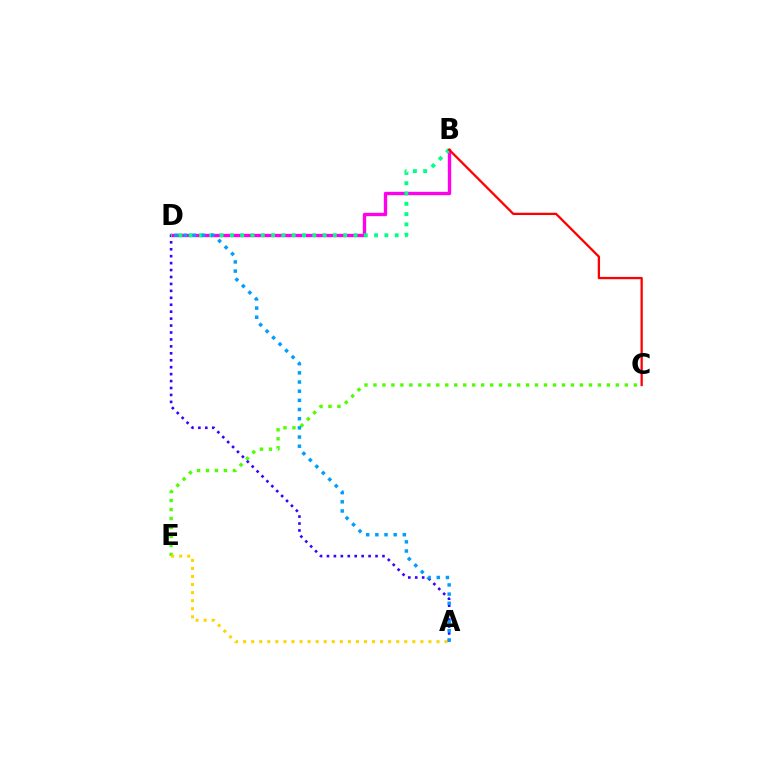{('C', 'E'): [{'color': '#4fff00', 'line_style': 'dotted', 'thickness': 2.44}], ('B', 'D'): [{'color': '#ff00ed', 'line_style': 'solid', 'thickness': 2.41}, {'color': '#00ff86', 'line_style': 'dotted', 'thickness': 2.8}], ('A', 'E'): [{'color': '#ffd500', 'line_style': 'dotted', 'thickness': 2.19}], ('A', 'D'): [{'color': '#3700ff', 'line_style': 'dotted', 'thickness': 1.89}, {'color': '#009eff', 'line_style': 'dotted', 'thickness': 2.49}], ('B', 'C'): [{'color': '#ff0000', 'line_style': 'solid', 'thickness': 1.65}]}